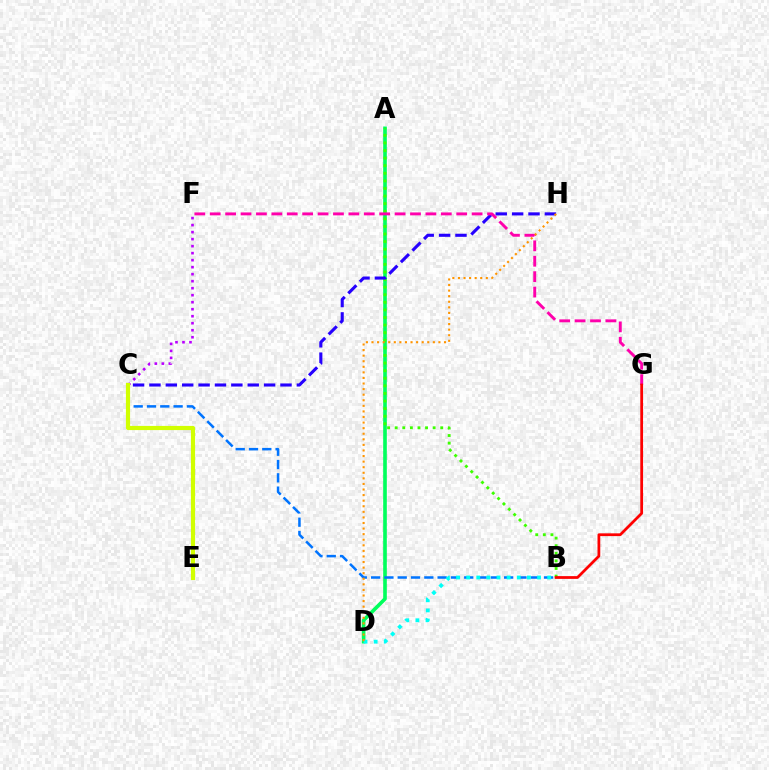{('C', 'F'): [{'color': '#b900ff', 'line_style': 'dotted', 'thickness': 1.9}], ('A', 'D'): [{'color': '#00ff5c', 'line_style': 'solid', 'thickness': 2.61}], ('B', 'C'): [{'color': '#0074ff', 'line_style': 'dashed', 'thickness': 1.81}], ('A', 'B'): [{'color': '#3dff00', 'line_style': 'dotted', 'thickness': 2.06}], ('C', 'H'): [{'color': '#2500ff', 'line_style': 'dashed', 'thickness': 2.23}], ('B', 'D'): [{'color': '#00fff6', 'line_style': 'dotted', 'thickness': 2.75}], ('F', 'G'): [{'color': '#ff00ac', 'line_style': 'dashed', 'thickness': 2.09}], ('C', 'E'): [{'color': '#d1ff00', 'line_style': 'solid', 'thickness': 3.0}], ('B', 'G'): [{'color': '#ff0000', 'line_style': 'solid', 'thickness': 1.99}], ('D', 'H'): [{'color': '#ff9400', 'line_style': 'dotted', 'thickness': 1.52}]}